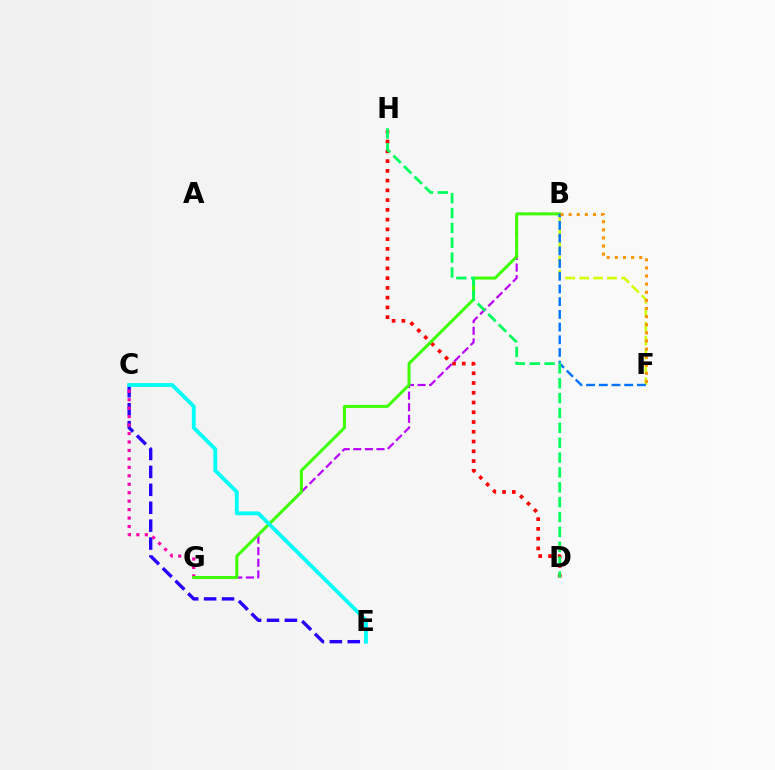{('D', 'H'): [{'color': '#ff0000', 'line_style': 'dotted', 'thickness': 2.65}, {'color': '#00ff5c', 'line_style': 'dashed', 'thickness': 2.02}], ('B', 'G'): [{'color': '#b900ff', 'line_style': 'dashed', 'thickness': 1.57}, {'color': '#3dff00', 'line_style': 'solid', 'thickness': 2.14}], ('B', 'F'): [{'color': '#d1ff00', 'line_style': 'dashed', 'thickness': 1.9}, {'color': '#0074ff', 'line_style': 'dashed', 'thickness': 1.73}, {'color': '#ff9400', 'line_style': 'dotted', 'thickness': 2.2}], ('C', 'E'): [{'color': '#2500ff', 'line_style': 'dashed', 'thickness': 2.43}, {'color': '#00fff6', 'line_style': 'solid', 'thickness': 2.76}], ('C', 'G'): [{'color': '#ff00ac', 'line_style': 'dotted', 'thickness': 2.3}]}